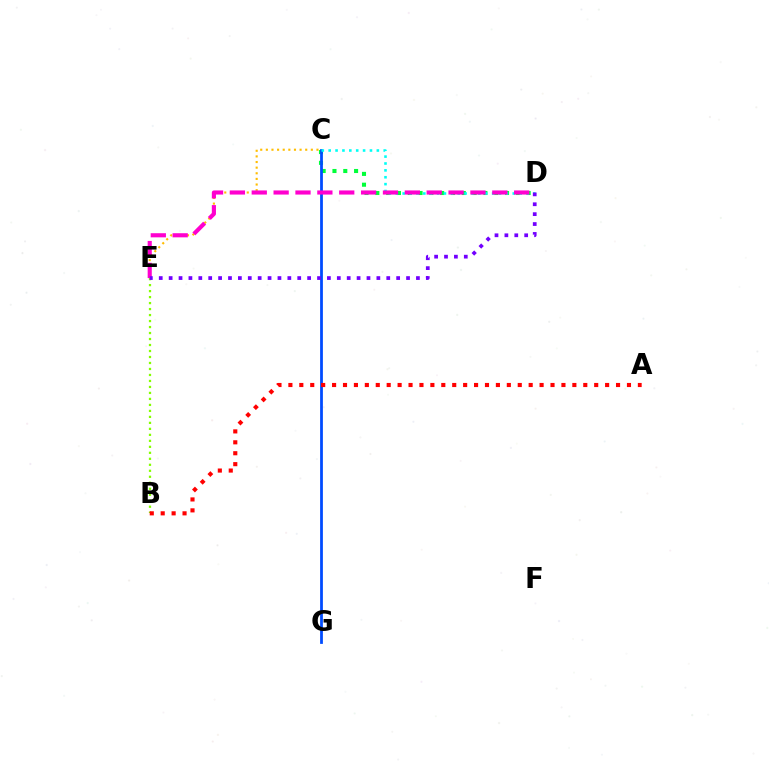{('B', 'E'): [{'color': '#84ff00', 'line_style': 'dotted', 'thickness': 1.63}], ('C', 'D'): [{'color': '#00ff39', 'line_style': 'dotted', 'thickness': 2.94}, {'color': '#00fff6', 'line_style': 'dotted', 'thickness': 1.87}], ('C', 'G'): [{'color': '#004bff', 'line_style': 'solid', 'thickness': 2.0}], ('A', 'B'): [{'color': '#ff0000', 'line_style': 'dotted', 'thickness': 2.97}], ('C', 'E'): [{'color': '#ffbd00', 'line_style': 'dotted', 'thickness': 1.53}], ('D', 'E'): [{'color': '#ff00cf', 'line_style': 'dashed', 'thickness': 2.97}, {'color': '#7200ff', 'line_style': 'dotted', 'thickness': 2.69}]}